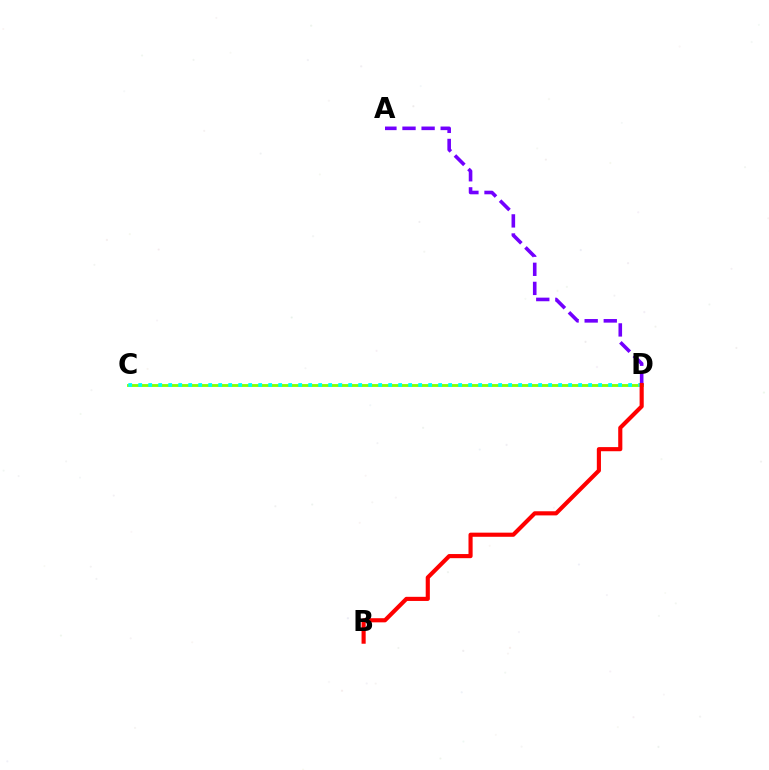{('C', 'D'): [{'color': '#84ff00', 'line_style': 'solid', 'thickness': 2.05}, {'color': '#00fff6', 'line_style': 'dotted', 'thickness': 2.72}], ('A', 'D'): [{'color': '#7200ff', 'line_style': 'dashed', 'thickness': 2.59}], ('B', 'D'): [{'color': '#ff0000', 'line_style': 'solid', 'thickness': 2.97}]}